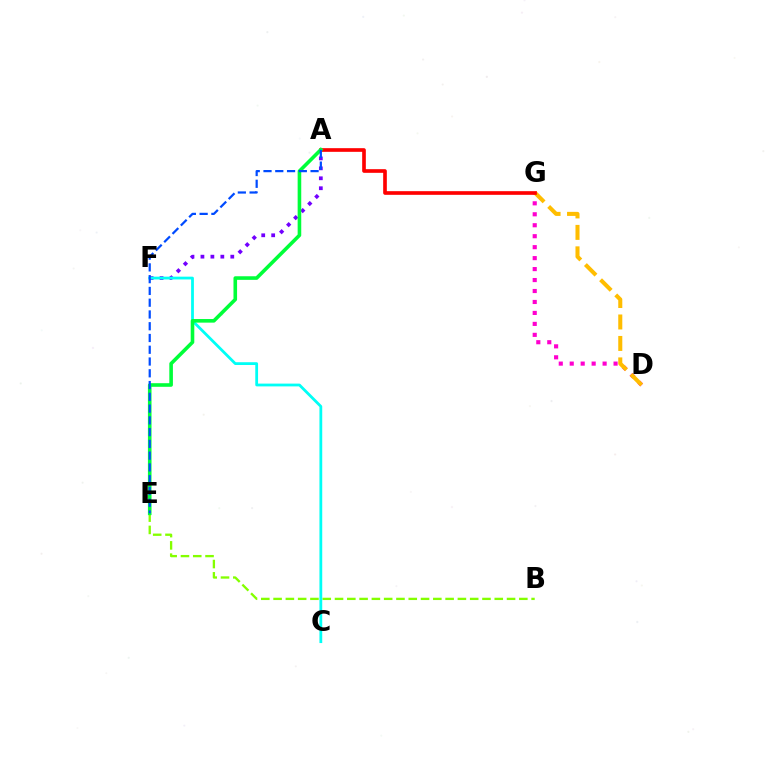{('A', 'F'): [{'color': '#7200ff', 'line_style': 'dotted', 'thickness': 2.7}], ('B', 'E'): [{'color': '#84ff00', 'line_style': 'dashed', 'thickness': 1.67}], ('C', 'F'): [{'color': '#00fff6', 'line_style': 'solid', 'thickness': 2.01}], ('D', 'G'): [{'color': '#ff00cf', 'line_style': 'dotted', 'thickness': 2.98}, {'color': '#ffbd00', 'line_style': 'dashed', 'thickness': 2.92}], ('A', 'G'): [{'color': '#ff0000', 'line_style': 'solid', 'thickness': 2.64}], ('A', 'E'): [{'color': '#00ff39', 'line_style': 'solid', 'thickness': 2.59}, {'color': '#004bff', 'line_style': 'dashed', 'thickness': 1.6}]}